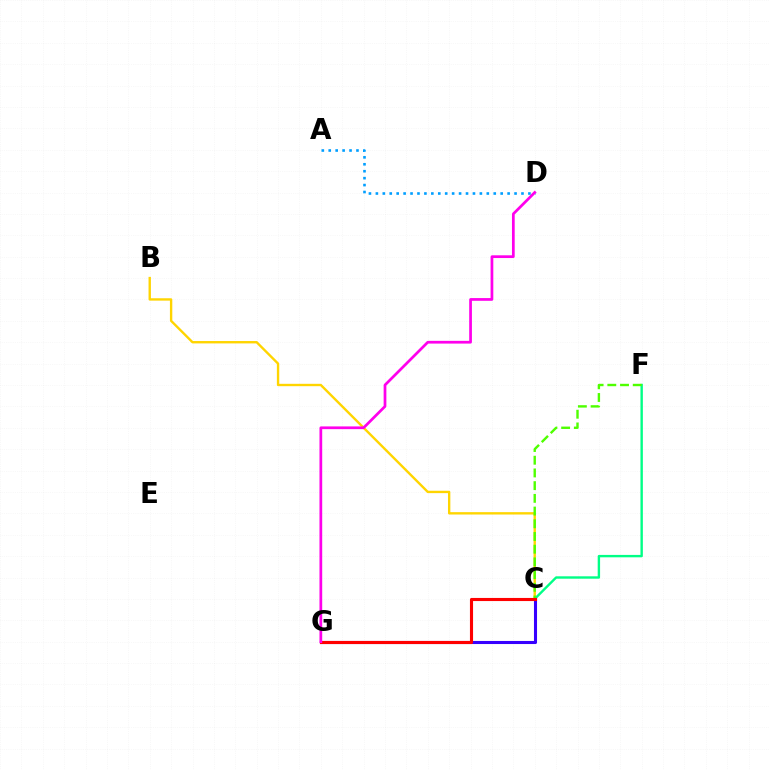{('A', 'D'): [{'color': '#009eff', 'line_style': 'dotted', 'thickness': 1.88}], ('C', 'F'): [{'color': '#00ff86', 'line_style': 'solid', 'thickness': 1.72}, {'color': '#4fff00', 'line_style': 'dashed', 'thickness': 1.73}], ('B', 'C'): [{'color': '#ffd500', 'line_style': 'solid', 'thickness': 1.71}], ('C', 'G'): [{'color': '#3700ff', 'line_style': 'solid', 'thickness': 2.21}, {'color': '#ff0000', 'line_style': 'solid', 'thickness': 2.24}], ('D', 'G'): [{'color': '#ff00ed', 'line_style': 'solid', 'thickness': 1.97}]}